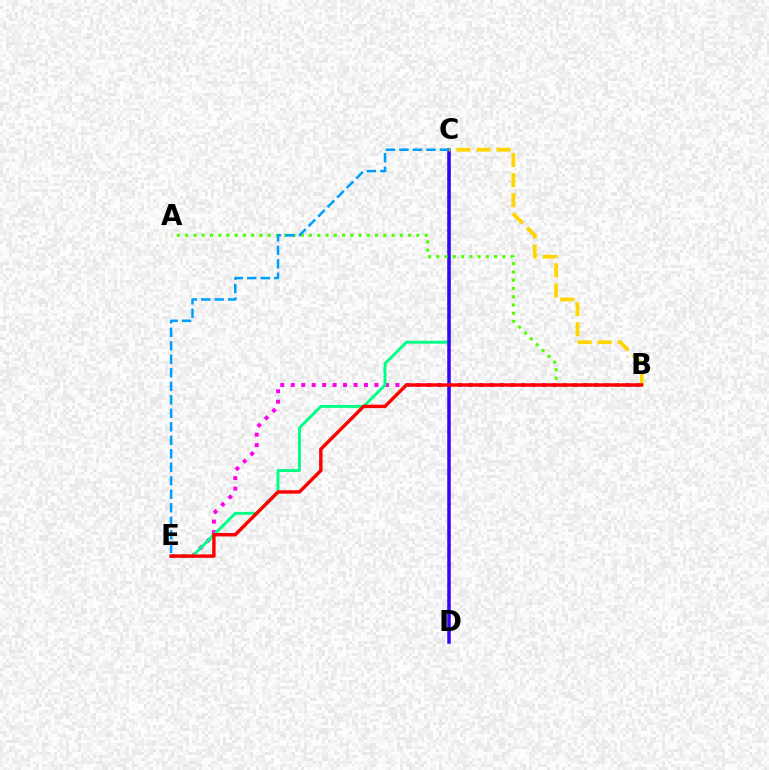{('B', 'E'): [{'color': '#ff00ed', 'line_style': 'dotted', 'thickness': 2.84}, {'color': '#ff0000', 'line_style': 'solid', 'thickness': 2.46}], ('C', 'E'): [{'color': '#00ff86', 'line_style': 'solid', 'thickness': 2.1}, {'color': '#009eff', 'line_style': 'dashed', 'thickness': 1.83}], ('C', 'D'): [{'color': '#3700ff', 'line_style': 'solid', 'thickness': 2.53}], ('B', 'C'): [{'color': '#ffd500', 'line_style': 'dashed', 'thickness': 2.73}], ('A', 'B'): [{'color': '#4fff00', 'line_style': 'dotted', 'thickness': 2.24}]}